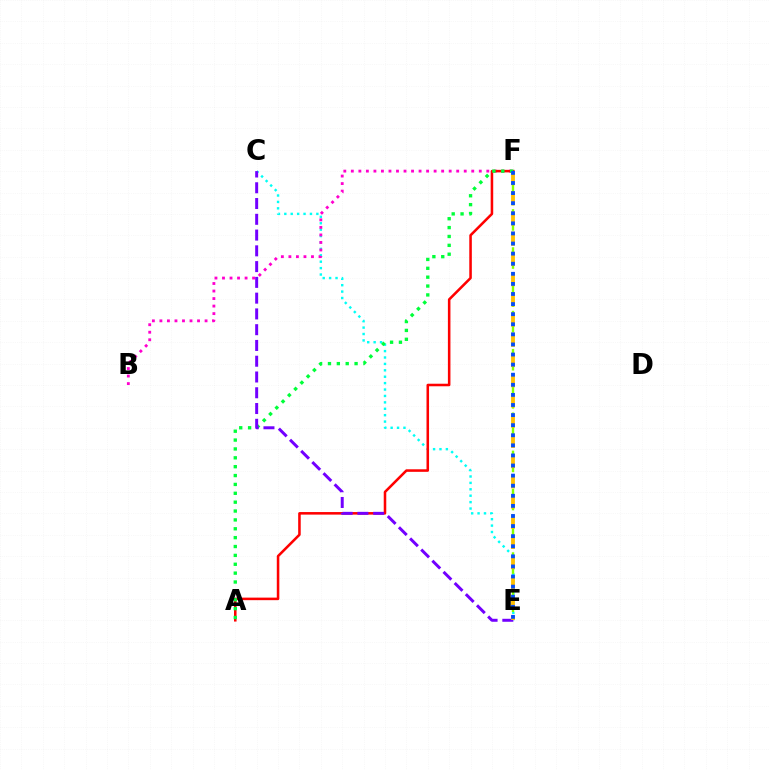{('C', 'E'): [{'color': '#00fff6', 'line_style': 'dotted', 'thickness': 1.74}, {'color': '#7200ff', 'line_style': 'dashed', 'thickness': 2.14}], ('B', 'F'): [{'color': '#ff00cf', 'line_style': 'dotted', 'thickness': 2.04}], ('A', 'F'): [{'color': '#ff0000', 'line_style': 'solid', 'thickness': 1.84}, {'color': '#00ff39', 'line_style': 'dotted', 'thickness': 2.41}], ('E', 'F'): [{'color': '#84ff00', 'line_style': 'dashed', 'thickness': 1.73}, {'color': '#ffbd00', 'line_style': 'dashed', 'thickness': 2.75}, {'color': '#004bff', 'line_style': 'dotted', 'thickness': 2.74}]}